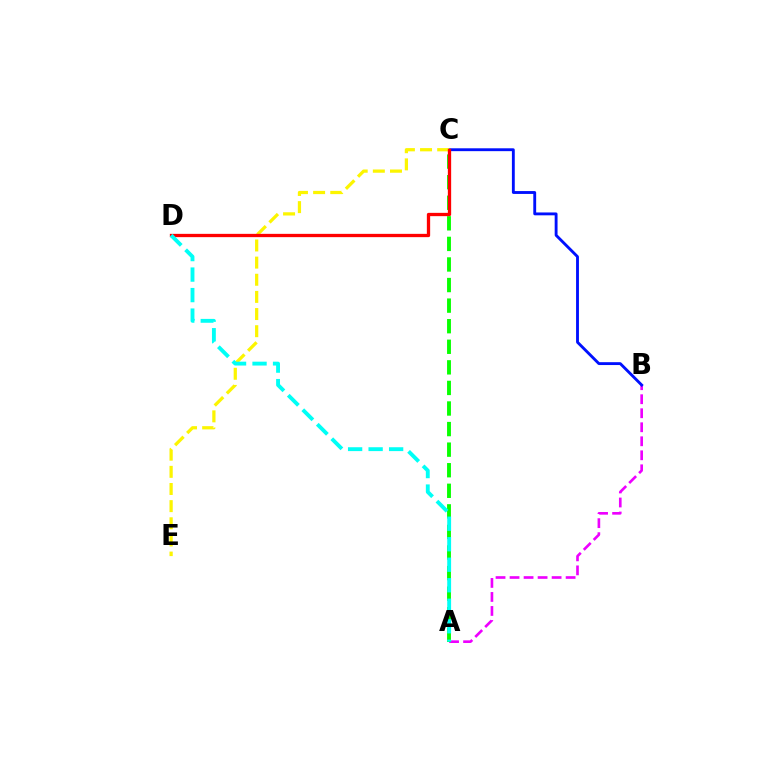{('A', 'B'): [{'color': '#ee00ff', 'line_style': 'dashed', 'thickness': 1.9}], ('A', 'C'): [{'color': '#08ff00', 'line_style': 'dashed', 'thickness': 2.8}], ('B', 'C'): [{'color': '#0010ff', 'line_style': 'solid', 'thickness': 2.06}], ('C', 'E'): [{'color': '#fcf500', 'line_style': 'dashed', 'thickness': 2.33}], ('C', 'D'): [{'color': '#ff0000', 'line_style': 'solid', 'thickness': 2.38}], ('A', 'D'): [{'color': '#00fff6', 'line_style': 'dashed', 'thickness': 2.79}]}